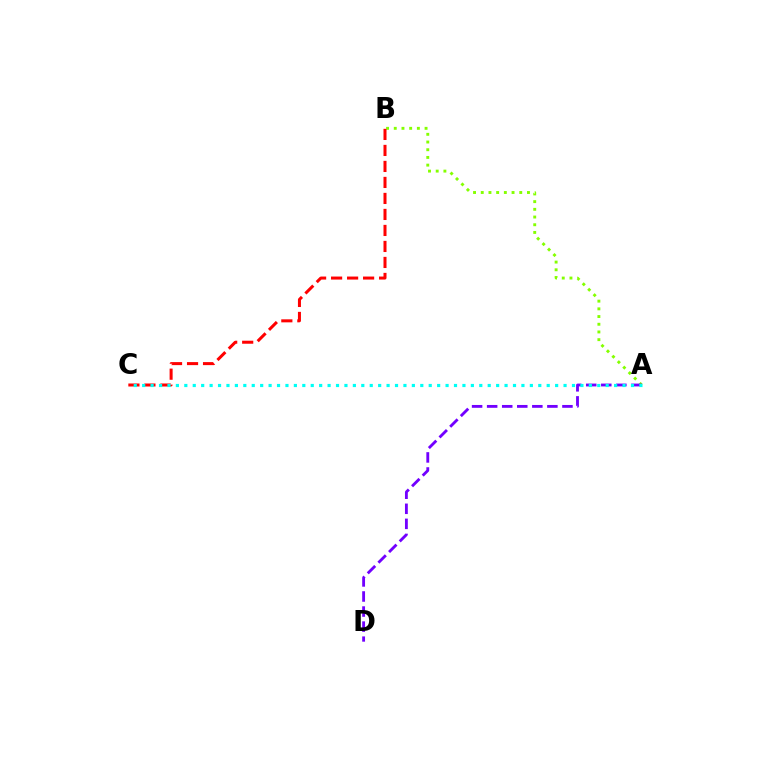{('A', 'B'): [{'color': '#84ff00', 'line_style': 'dotted', 'thickness': 2.09}], ('A', 'D'): [{'color': '#7200ff', 'line_style': 'dashed', 'thickness': 2.05}], ('B', 'C'): [{'color': '#ff0000', 'line_style': 'dashed', 'thickness': 2.17}], ('A', 'C'): [{'color': '#00fff6', 'line_style': 'dotted', 'thickness': 2.29}]}